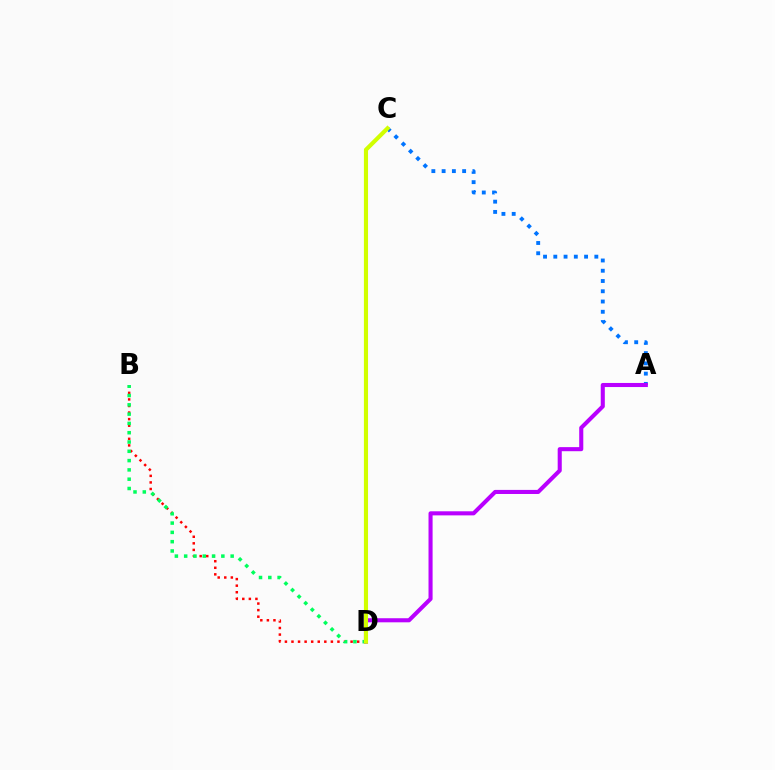{('B', 'D'): [{'color': '#ff0000', 'line_style': 'dotted', 'thickness': 1.78}, {'color': '#00ff5c', 'line_style': 'dotted', 'thickness': 2.53}], ('A', 'C'): [{'color': '#0074ff', 'line_style': 'dotted', 'thickness': 2.79}], ('A', 'D'): [{'color': '#b900ff', 'line_style': 'solid', 'thickness': 2.94}], ('C', 'D'): [{'color': '#d1ff00', 'line_style': 'solid', 'thickness': 2.97}]}